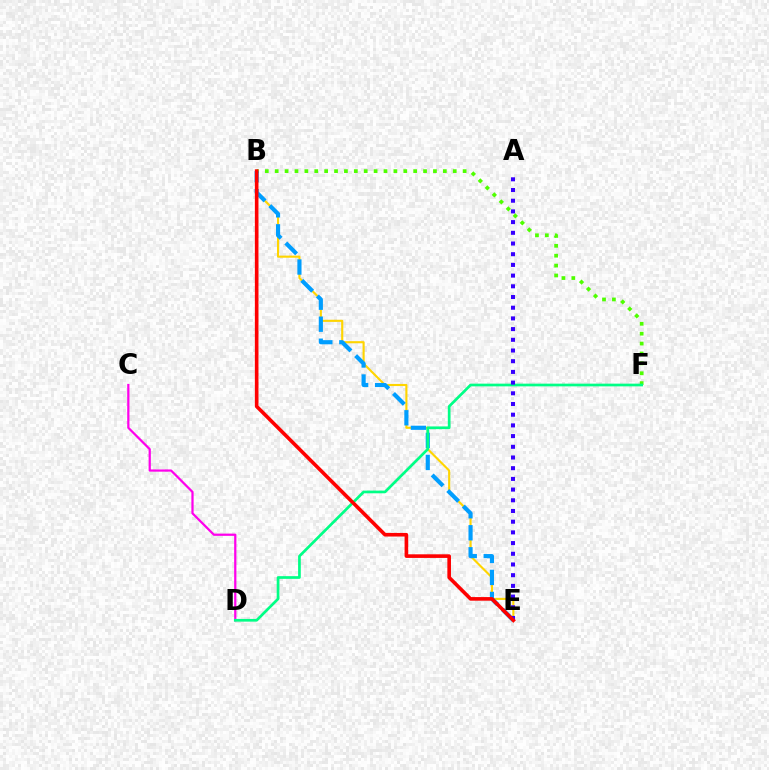{('B', 'F'): [{'color': '#4fff00', 'line_style': 'dotted', 'thickness': 2.69}], ('C', 'D'): [{'color': '#ff00ed', 'line_style': 'solid', 'thickness': 1.61}], ('B', 'E'): [{'color': '#ffd500', 'line_style': 'solid', 'thickness': 1.52}, {'color': '#009eff', 'line_style': 'dashed', 'thickness': 2.99}, {'color': '#ff0000', 'line_style': 'solid', 'thickness': 2.6}], ('D', 'F'): [{'color': '#00ff86', 'line_style': 'solid', 'thickness': 1.95}], ('A', 'E'): [{'color': '#3700ff', 'line_style': 'dotted', 'thickness': 2.91}]}